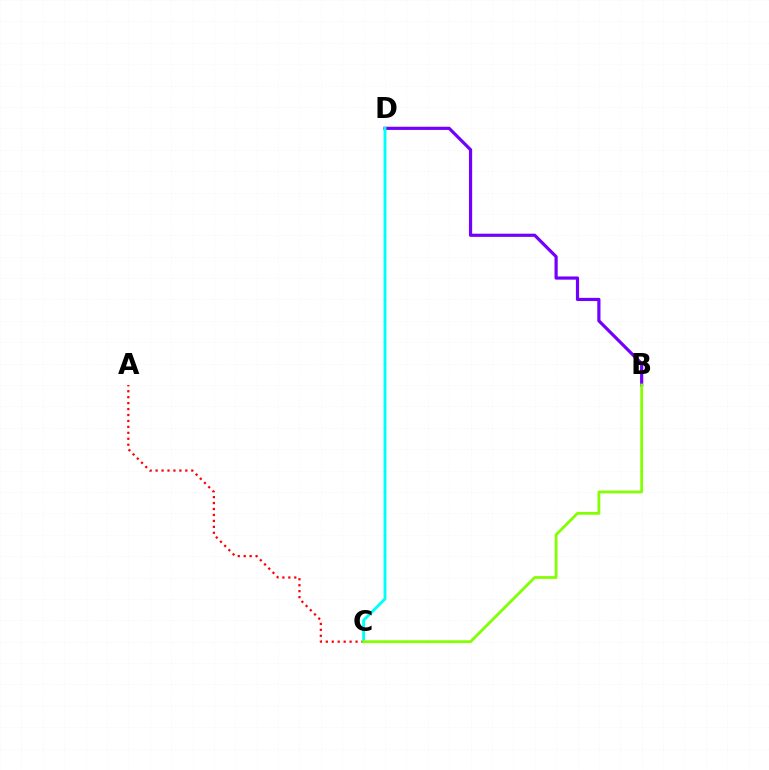{('A', 'C'): [{'color': '#ff0000', 'line_style': 'dotted', 'thickness': 1.61}], ('B', 'D'): [{'color': '#7200ff', 'line_style': 'solid', 'thickness': 2.29}], ('C', 'D'): [{'color': '#00fff6', 'line_style': 'solid', 'thickness': 2.07}], ('B', 'C'): [{'color': '#84ff00', 'line_style': 'solid', 'thickness': 2.01}]}